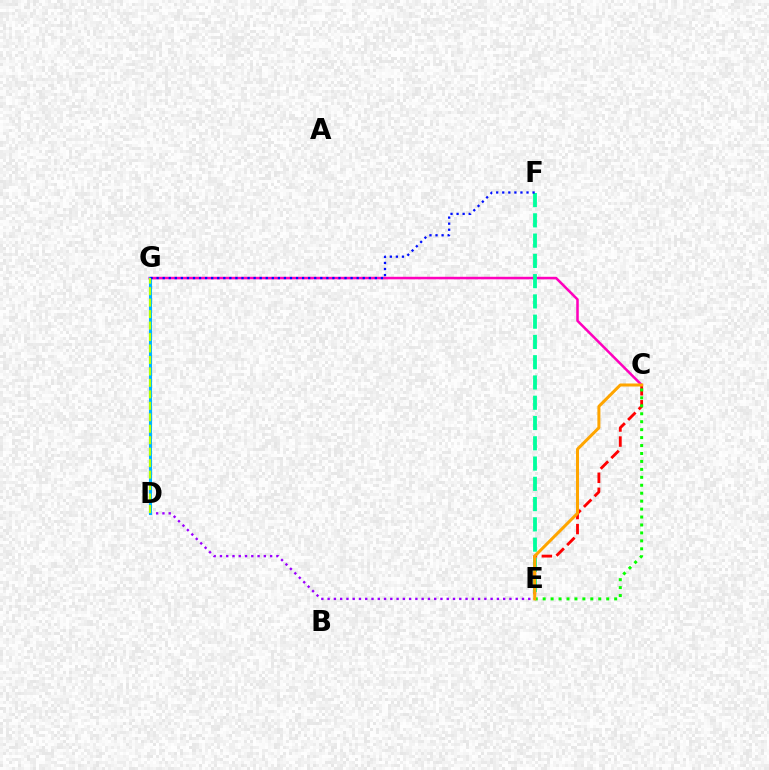{('C', 'G'): [{'color': '#ff00bd', 'line_style': 'solid', 'thickness': 1.82}], ('C', 'E'): [{'color': '#ff0000', 'line_style': 'dashed', 'thickness': 2.04}, {'color': '#08ff00', 'line_style': 'dotted', 'thickness': 2.16}, {'color': '#ffa500', 'line_style': 'solid', 'thickness': 2.17}], ('D', 'E'): [{'color': '#9b00ff', 'line_style': 'dotted', 'thickness': 1.7}], ('E', 'F'): [{'color': '#00ff9d', 'line_style': 'dashed', 'thickness': 2.75}], ('D', 'G'): [{'color': '#00b5ff', 'line_style': 'solid', 'thickness': 2.23}, {'color': '#b3ff00', 'line_style': 'dashed', 'thickness': 1.56}], ('F', 'G'): [{'color': '#0010ff', 'line_style': 'dotted', 'thickness': 1.65}]}